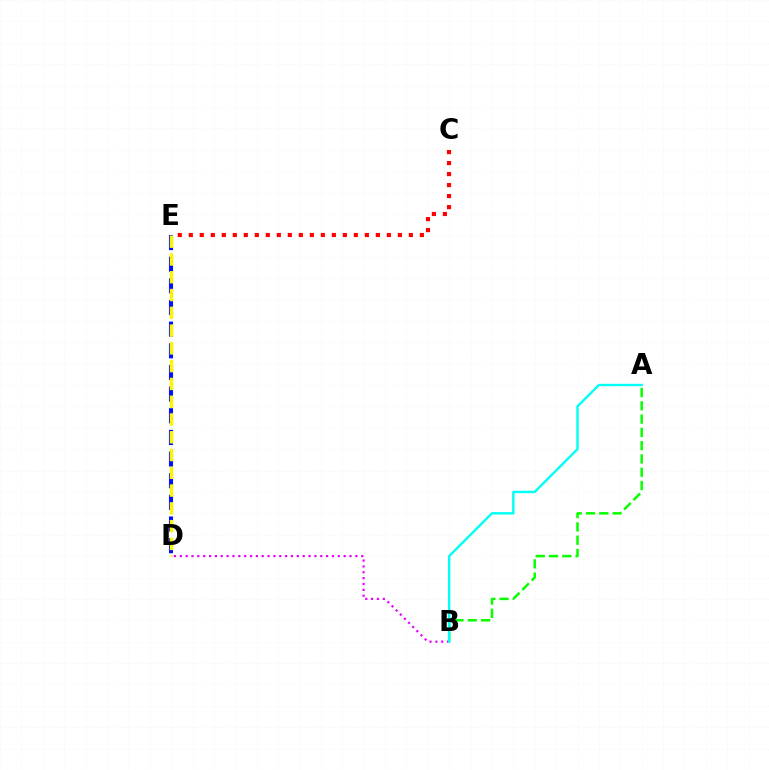{('D', 'E'): [{'color': '#0010ff', 'line_style': 'dashed', 'thickness': 2.94}, {'color': '#fcf500', 'line_style': 'dashed', 'thickness': 2.42}], ('B', 'D'): [{'color': '#ee00ff', 'line_style': 'dotted', 'thickness': 1.59}], ('A', 'B'): [{'color': '#08ff00', 'line_style': 'dashed', 'thickness': 1.81}, {'color': '#00fff6', 'line_style': 'solid', 'thickness': 1.73}], ('C', 'E'): [{'color': '#ff0000', 'line_style': 'dotted', 'thickness': 2.99}]}